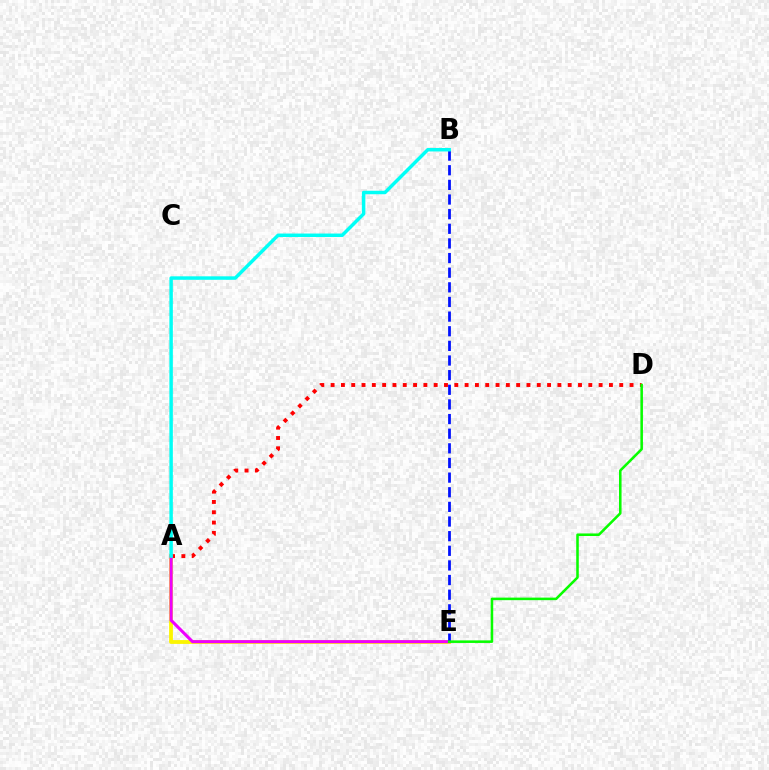{('A', 'E'): [{'color': '#fcf500', 'line_style': 'solid', 'thickness': 2.74}, {'color': '#ee00ff', 'line_style': 'solid', 'thickness': 2.22}], ('A', 'D'): [{'color': '#ff0000', 'line_style': 'dotted', 'thickness': 2.8}], ('B', 'E'): [{'color': '#0010ff', 'line_style': 'dashed', 'thickness': 1.99}], ('A', 'B'): [{'color': '#00fff6', 'line_style': 'solid', 'thickness': 2.5}], ('D', 'E'): [{'color': '#08ff00', 'line_style': 'solid', 'thickness': 1.84}]}